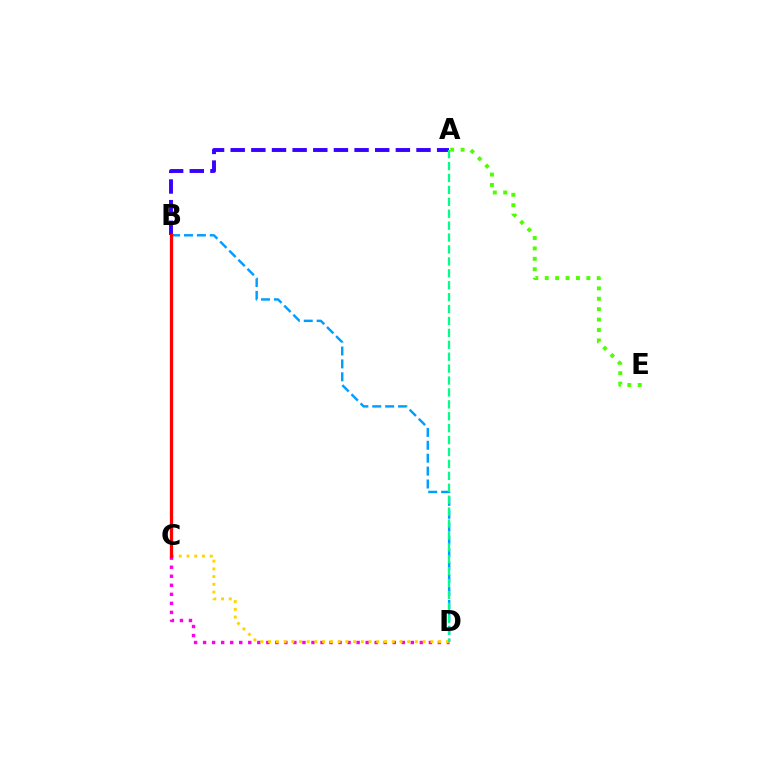{('C', 'D'): [{'color': '#ff00ed', 'line_style': 'dotted', 'thickness': 2.45}, {'color': '#ffd500', 'line_style': 'dotted', 'thickness': 2.1}], ('B', 'D'): [{'color': '#009eff', 'line_style': 'dashed', 'thickness': 1.75}], ('A', 'E'): [{'color': '#4fff00', 'line_style': 'dotted', 'thickness': 2.83}], ('A', 'B'): [{'color': '#3700ff', 'line_style': 'dashed', 'thickness': 2.8}], ('A', 'D'): [{'color': '#00ff86', 'line_style': 'dashed', 'thickness': 1.62}], ('B', 'C'): [{'color': '#ff0000', 'line_style': 'solid', 'thickness': 2.33}]}